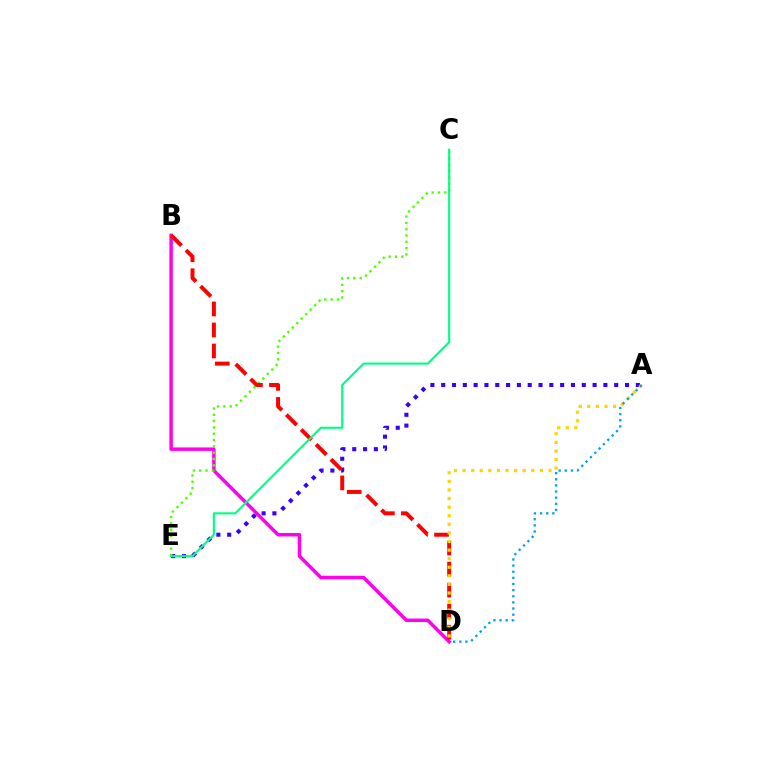{('B', 'D'): [{'color': '#ff00ed', 'line_style': 'solid', 'thickness': 2.49}, {'color': '#ff0000', 'line_style': 'dashed', 'thickness': 2.85}], ('A', 'E'): [{'color': '#3700ff', 'line_style': 'dotted', 'thickness': 2.94}], ('C', 'E'): [{'color': '#4fff00', 'line_style': 'dotted', 'thickness': 1.71}, {'color': '#00ff86', 'line_style': 'solid', 'thickness': 1.54}], ('A', 'D'): [{'color': '#ffd500', 'line_style': 'dotted', 'thickness': 2.33}, {'color': '#009eff', 'line_style': 'dotted', 'thickness': 1.67}]}